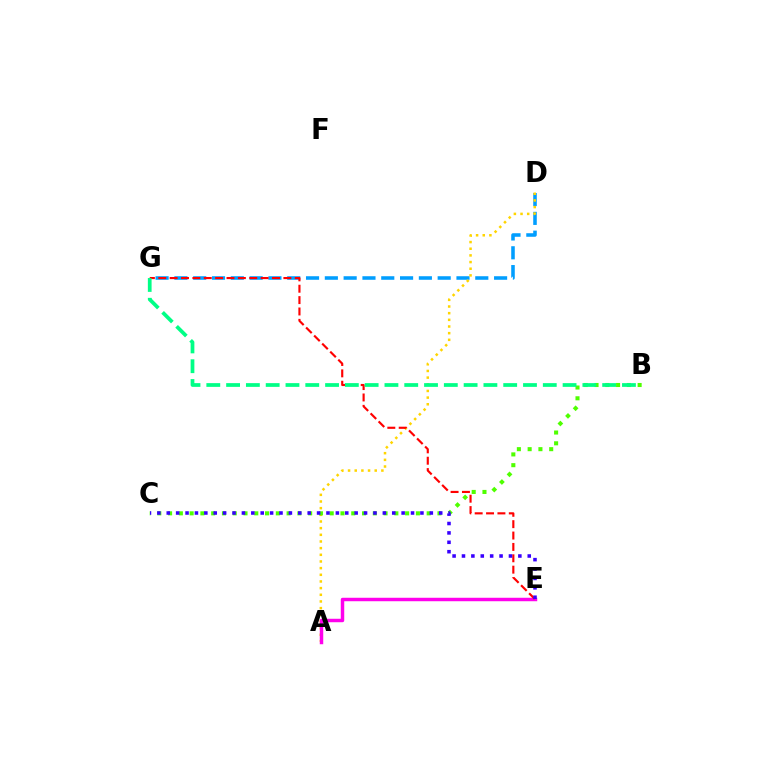{('D', 'G'): [{'color': '#009eff', 'line_style': 'dashed', 'thickness': 2.55}], ('A', 'D'): [{'color': '#ffd500', 'line_style': 'dotted', 'thickness': 1.81}], ('A', 'E'): [{'color': '#ff00ed', 'line_style': 'solid', 'thickness': 2.49}], ('B', 'C'): [{'color': '#4fff00', 'line_style': 'dotted', 'thickness': 2.93}], ('E', 'G'): [{'color': '#ff0000', 'line_style': 'dashed', 'thickness': 1.55}], ('B', 'G'): [{'color': '#00ff86', 'line_style': 'dashed', 'thickness': 2.69}], ('C', 'E'): [{'color': '#3700ff', 'line_style': 'dotted', 'thickness': 2.55}]}